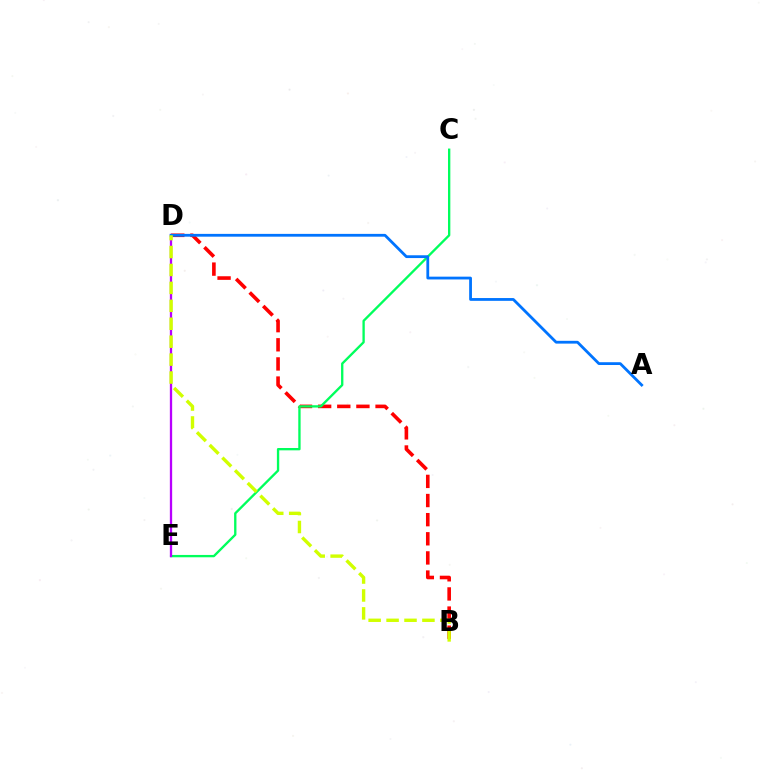{('B', 'D'): [{'color': '#ff0000', 'line_style': 'dashed', 'thickness': 2.6}, {'color': '#d1ff00', 'line_style': 'dashed', 'thickness': 2.44}], ('C', 'E'): [{'color': '#00ff5c', 'line_style': 'solid', 'thickness': 1.68}], ('D', 'E'): [{'color': '#b900ff', 'line_style': 'solid', 'thickness': 1.66}], ('A', 'D'): [{'color': '#0074ff', 'line_style': 'solid', 'thickness': 2.01}]}